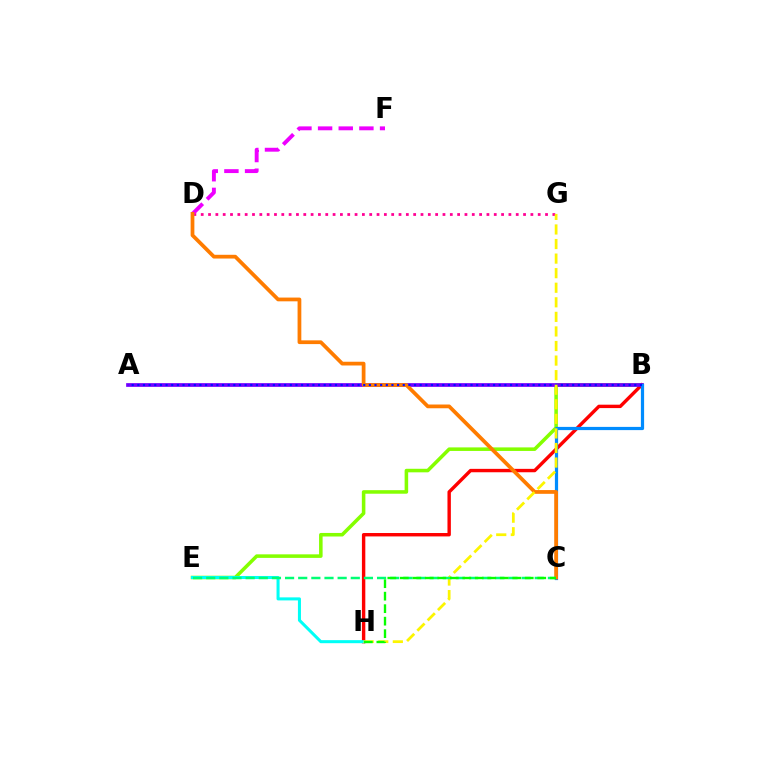{('D', 'G'): [{'color': '#ff0094', 'line_style': 'dotted', 'thickness': 1.99}], ('B', 'E'): [{'color': '#84ff00', 'line_style': 'solid', 'thickness': 2.55}], ('B', 'H'): [{'color': '#ff0000', 'line_style': 'solid', 'thickness': 2.45}], ('A', 'B'): [{'color': '#7200ff', 'line_style': 'solid', 'thickness': 2.67}, {'color': '#0010ff', 'line_style': 'dotted', 'thickness': 1.53}], ('B', 'C'): [{'color': '#008cff', 'line_style': 'solid', 'thickness': 2.31}], ('D', 'F'): [{'color': '#ee00ff', 'line_style': 'dashed', 'thickness': 2.81}], ('C', 'D'): [{'color': '#ff7c00', 'line_style': 'solid', 'thickness': 2.7}], ('E', 'H'): [{'color': '#00fff6', 'line_style': 'solid', 'thickness': 2.19}], ('G', 'H'): [{'color': '#fcf500', 'line_style': 'dashed', 'thickness': 1.98}], ('C', 'E'): [{'color': '#00ff74', 'line_style': 'dashed', 'thickness': 1.79}], ('C', 'H'): [{'color': '#08ff00', 'line_style': 'dashed', 'thickness': 1.7}]}